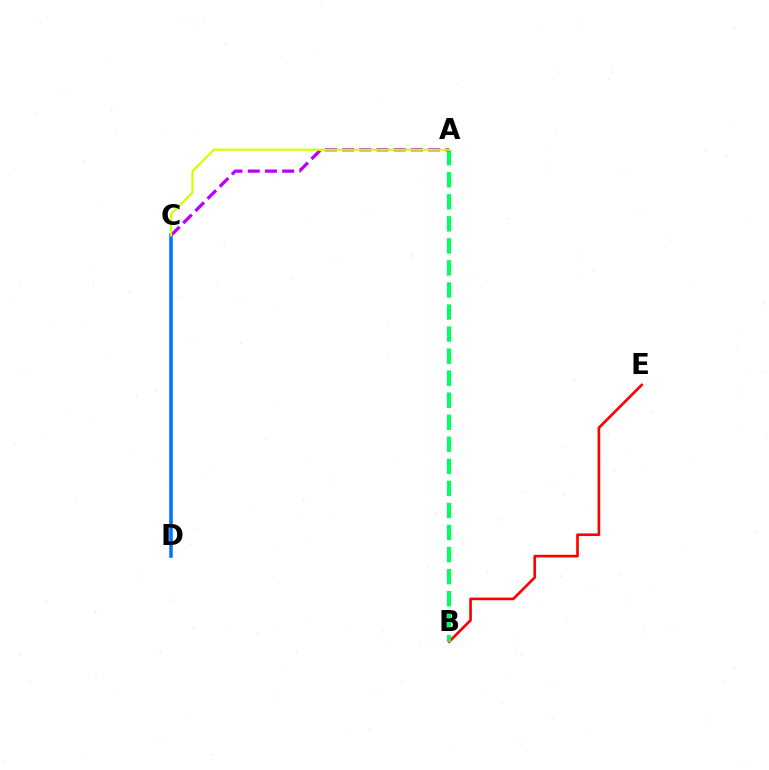{('B', 'E'): [{'color': '#ff0000', 'line_style': 'solid', 'thickness': 1.91}], ('C', 'D'): [{'color': '#0074ff', 'line_style': 'solid', 'thickness': 2.54}], ('A', 'B'): [{'color': '#00ff5c', 'line_style': 'dashed', 'thickness': 3.0}], ('A', 'C'): [{'color': '#b900ff', 'line_style': 'dashed', 'thickness': 2.34}, {'color': '#d1ff00', 'line_style': 'solid', 'thickness': 1.55}]}